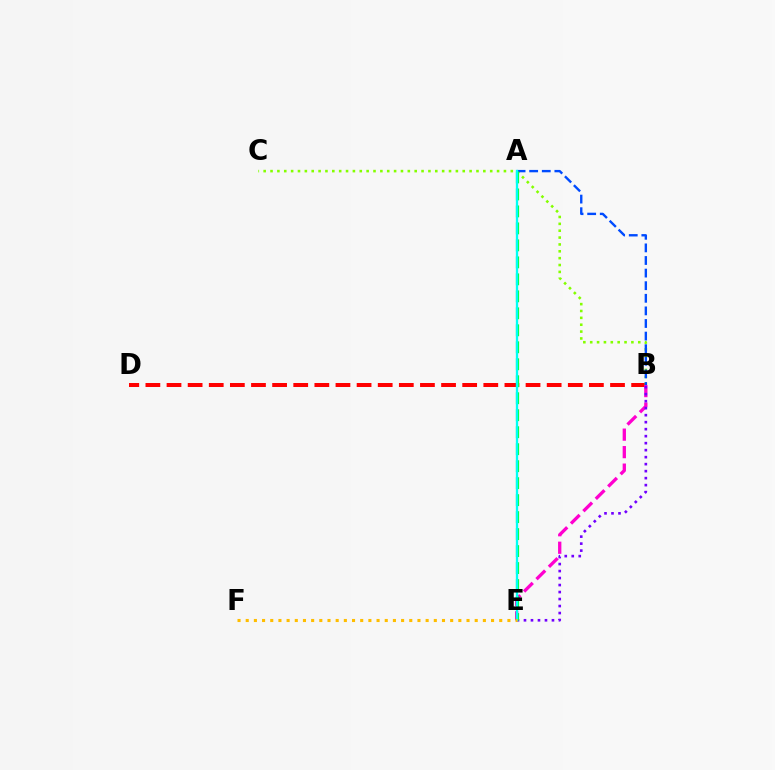{('B', 'D'): [{'color': '#ff0000', 'line_style': 'dashed', 'thickness': 2.87}], ('B', 'E'): [{'color': '#ff00cf', 'line_style': 'dashed', 'thickness': 2.38}, {'color': '#7200ff', 'line_style': 'dotted', 'thickness': 1.9}], ('B', 'C'): [{'color': '#84ff00', 'line_style': 'dotted', 'thickness': 1.87}], ('A', 'B'): [{'color': '#004bff', 'line_style': 'dashed', 'thickness': 1.71}], ('A', 'E'): [{'color': '#00ff39', 'line_style': 'dashed', 'thickness': 2.31}, {'color': '#00fff6', 'line_style': 'solid', 'thickness': 1.66}], ('E', 'F'): [{'color': '#ffbd00', 'line_style': 'dotted', 'thickness': 2.22}]}